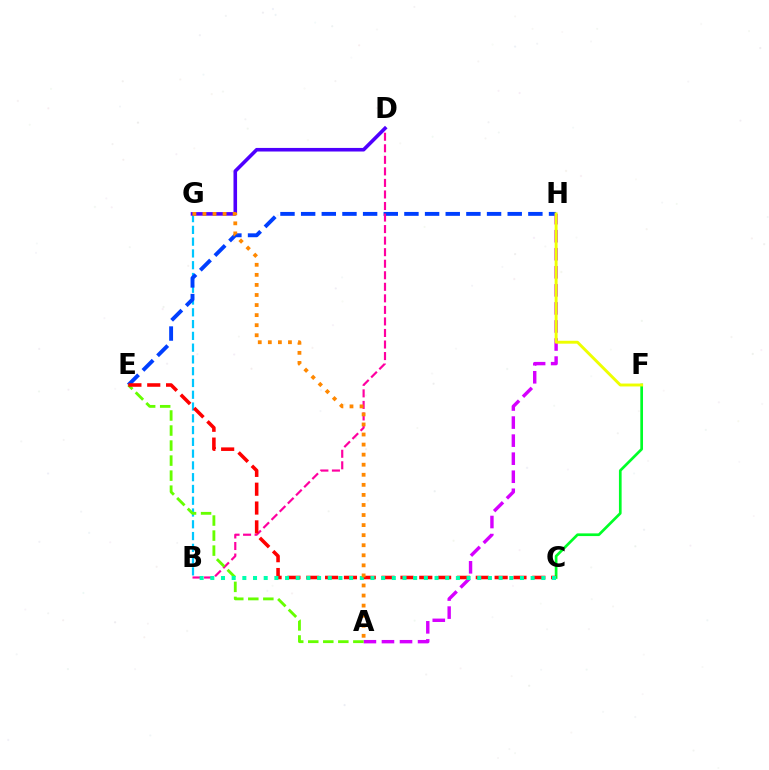{('B', 'G'): [{'color': '#00c7ff', 'line_style': 'dashed', 'thickness': 1.6}], ('C', 'F'): [{'color': '#00ff27', 'line_style': 'solid', 'thickness': 1.94}], ('E', 'H'): [{'color': '#003fff', 'line_style': 'dashed', 'thickness': 2.81}], ('B', 'D'): [{'color': '#ff00a0', 'line_style': 'dashed', 'thickness': 1.57}], ('A', 'H'): [{'color': '#d600ff', 'line_style': 'dashed', 'thickness': 2.45}], ('F', 'H'): [{'color': '#eeff00', 'line_style': 'solid', 'thickness': 2.1}], ('D', 'G'): [{'color': '#4f00ff', 'line_style': 'solid', 'thickness': 2.58}], ('A', 'E'): [{'color': '#66ff00', 'line_style': 'dashed', 'thickness': 2.04}], ('C', 'E'): [{'color': '#ff0000', 'line_style': 'dashed', 'thickness': 2.56}], ('B', 'C'): [{'color': '#00ffaf', 'line_style': 'dotted', 'thickness': 2.9}], ('A', 'G'): [{'color': '#ff8800', 'line_style': 'dotted', 'thickness': 2.73}]}